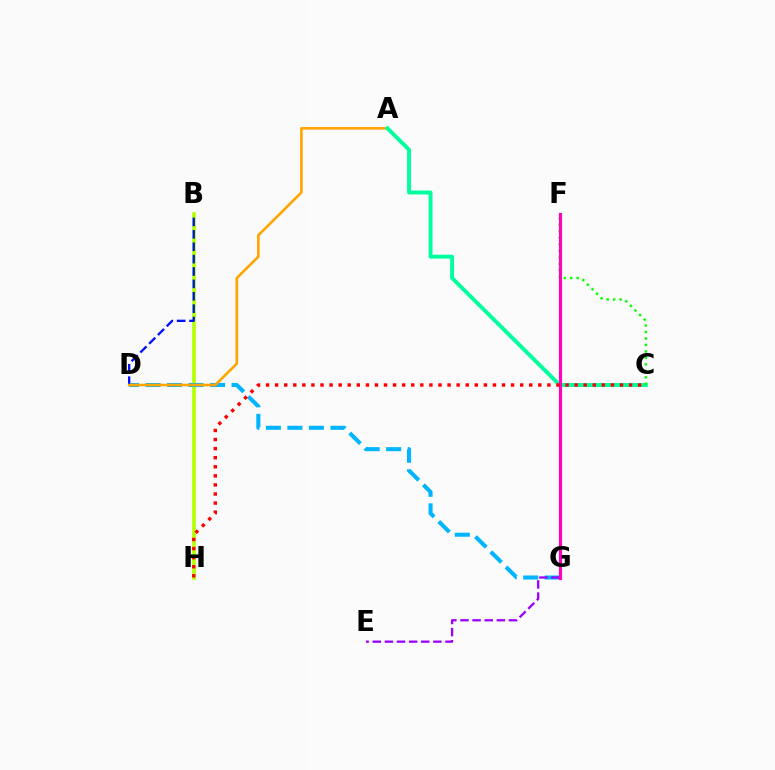{('B', 'H'): [{'color': '#b3ff00', 'line_style': 'solid', 'thickness': 2.61}], ('D', 'G'): [{'color': '#00b5ff', 'line_style': 'dashed', 'thickness': 2.92}], ('B', 'D'): [{'color': '#0010ff', 'line_style': 'dashed', 'thickness': 1.68}], ('A', 'D'): [{'color': '#ffa500', 'line_style': 'solid', 'thickness': 1.89}], ('E', 'G'): [{'color': '#9b00ff', 'line_style': 'dashed', 'thickness': 1.65}], ('A', 'C'): [{'color': '#00ff9d', 'line_style': 'solid', 'thickness': 2.82}], ('C', 'F'): [{'color': '#08ff00', 'line_style': 'dotted', 'thickness': 1.76}], ('F', 'G'): [{'color': '#ff00bd', 'line_style': 'solid', 'thickness': 2.27}], ('C', 'H'): [{'color': '#ff0000', 'line_style': 'dotted', 'thickness': 2.47}]}